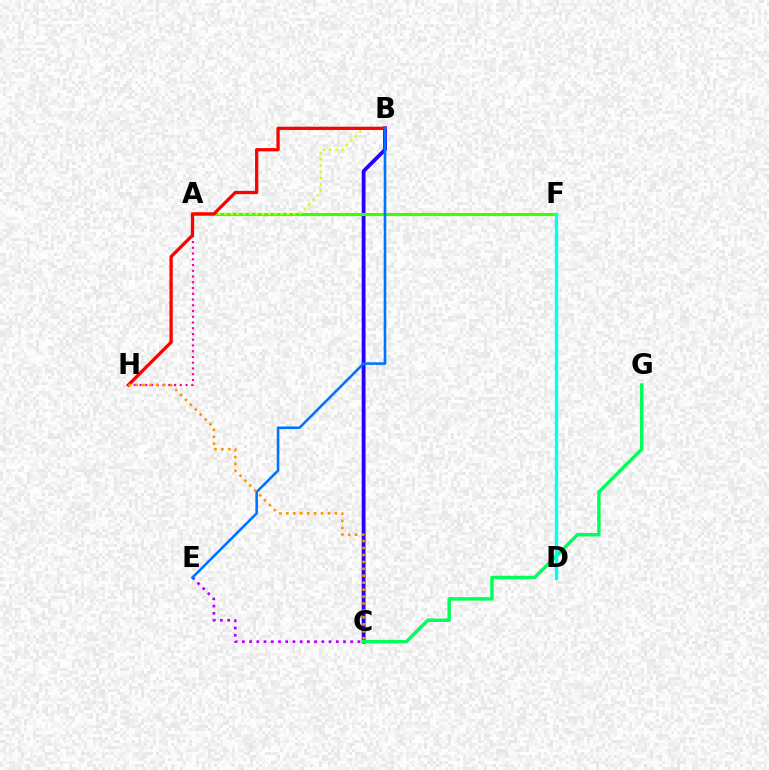{('A', 'H'): [{'color': '#ff00ac', 'line_style': 'dotted', 'thickness': 1.56}], ('C', 'E'): [{'color': '#b900ff', 'line_style': 'dotted', 'thickness': 1.96}], ('B', 'C'): [{'color': '#2500ff', 'line_style': 'solid', 'thickness': 2.75}], ('A', 'F'): [{'color': '#3dff00', 'line_style': 'solid', 'thickness': 2.24}], ('C', 'G'): [{'color': '#00ff5c', 'line_style': 'solid', 'thickness': 2.49}], ('D', 'F'): [{'color': '#00fff6', 'line_style': 'solid', 'thickness': 2.44}], ('A', 'B'): [{'color': '#d1ff00', 'line_style': 'dotted', 'thickness': 1.7}], ('B', 'H'): [{'color': '#ff0000', 'line_style': 'solid', 'thickness': 2.35}], ('B', 'E'): [{'color': '#0074ff', 'line_style': 'solid', 'thickness': 1.86}], ('C', 'H'): [{'color': '#ff9400', 'line_style': 'dotted', 'thickness': 1.88}]}